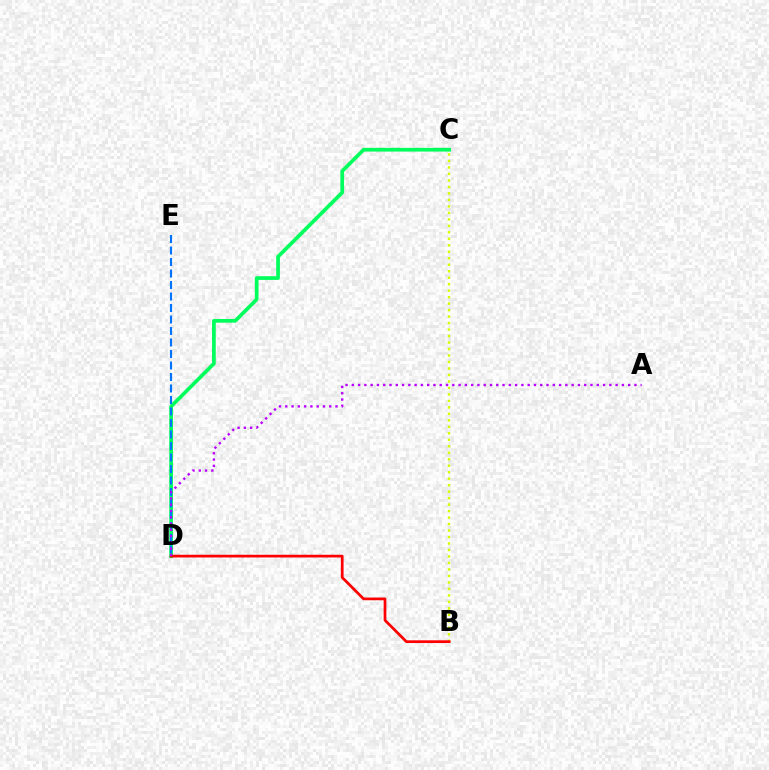{('C', 'D'): [{'color': '#00ff5c', 'line_style': 'solid', 'thickness': 2.67}], ('D', 'E'): [{'color': '#0074ff', 'line_style': 'dashed', 'thickness': 1.56}], ('B', 'C'): [{'color': '#d1ff00', 'line_style': 'dotted', 'thickness': 1.76}], ('B', 'D'): [{'color': '#ff0000', 'line_style': 'solid', 'thickness': 1.96}], ('A', 'D'): [{'color': '#b900ff', 'line_style': 'dotted', 'thickness': 1.71}]}